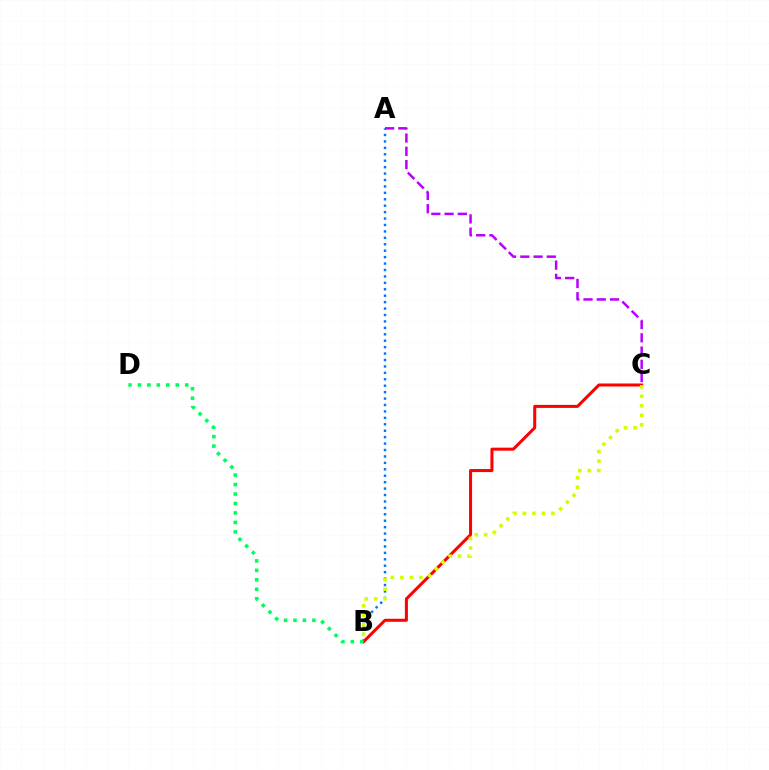{('A', 'B'): [{'color': '#0074ff', 'line_style': 'dotted', 'thickness': 1.75}], ('B', 'C'): [{'color': '#ff0000', 'line_style': 'solid', 'thickness': 2.18}, {'color': '#d1ff00', 'line_style': 'dotted', 'thickness': 2.58}], ('B', 'D'): [{'color': '#00ff5c', 'line_style': 'dotted', 'thickness': 2.57}], ('A', 'C'): [{'color': '#b900ff', 'line_style': 'dashed', 'thickness': 1.8}]}